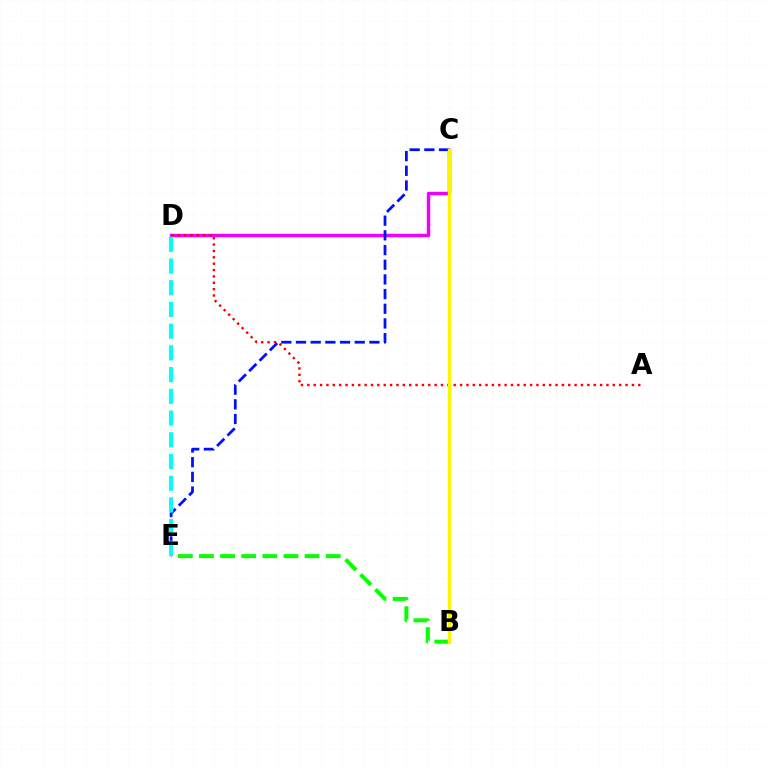{('C', 'D'): [{'color': '#ee00ff', 'line_style': 'solid', 'thickness': 2.47}], ('C', 'E'): [{'color': '#0010ff', 'line_style': 'dashed', 'thickness': 1.99}], ('B', 'E'): [{'color': '#08ff00', 'line_style': 'dashed', 'thickness': 2.87}], ('A', 'D'): [{'color': '#ff0000', 'line_style': 'dotted', 'thickness': 1.73}], ('B', 'C'): [{'color': '#fcf500', 'line_style': 'solid', 'thickness': 2.46}], ('D', 'E'): [{'color': '#00fff6', 'line_style': 'dashed', 'thickness': 2.95}]}